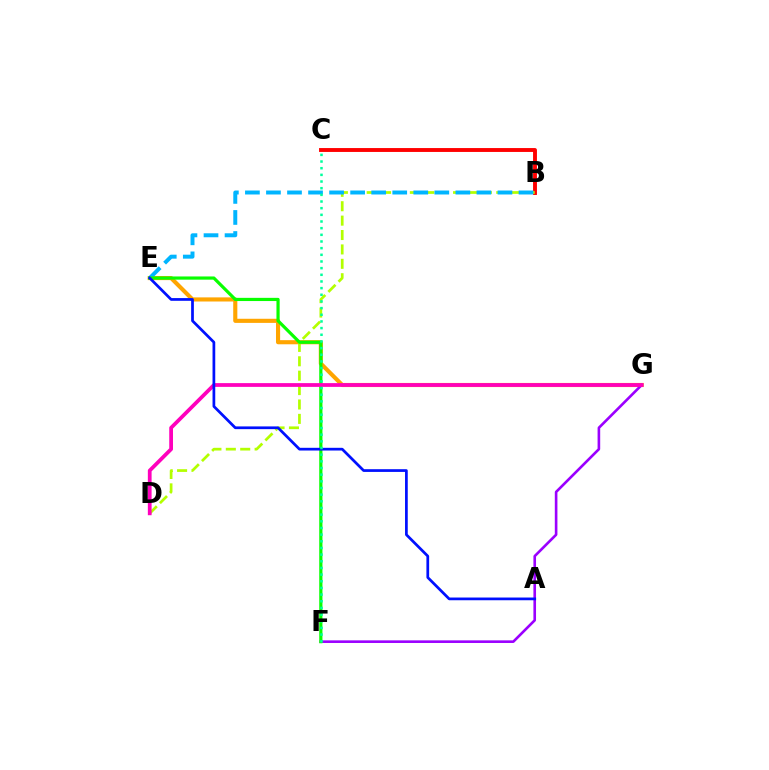{('B', 'C'): [{'color': '#ff0000', 'line_style': 'solid', 'thickness': 2.8}], ('E', 'G'): [{'color': '#ffa500', 'line_style': 'solid', 'thickness': 2.96}], ('B', 'D'): [{'color': '#b3ff00', 'line_style': 'dashed', 'thickness': 1.96}], ('F', 'G'): [{'color': '#9b00ff', 'line_style': 'solid', 'thickness': 1.89}], ('B', 'E'): [{'color': '#00b5ff', 'line_style': 'dashed', 'thickness': 2.86}], ('E', 'F'): [{'color': '#08ff00', 'line_style': 'solid', 'thickness': 2.3}], ('D', 'G'): [{'color': '#ff00bd', 'line_style': 'solid', 'thickness': 2.71}], ('A', 'E'): [{'color': '#0010ff', 'line_style': 'solid', 'thickness': 1.96}], ('C', 'F'): [{'color': '#00ff9d', 'line_style': 'dotted', 'thickness': 1.81}]}